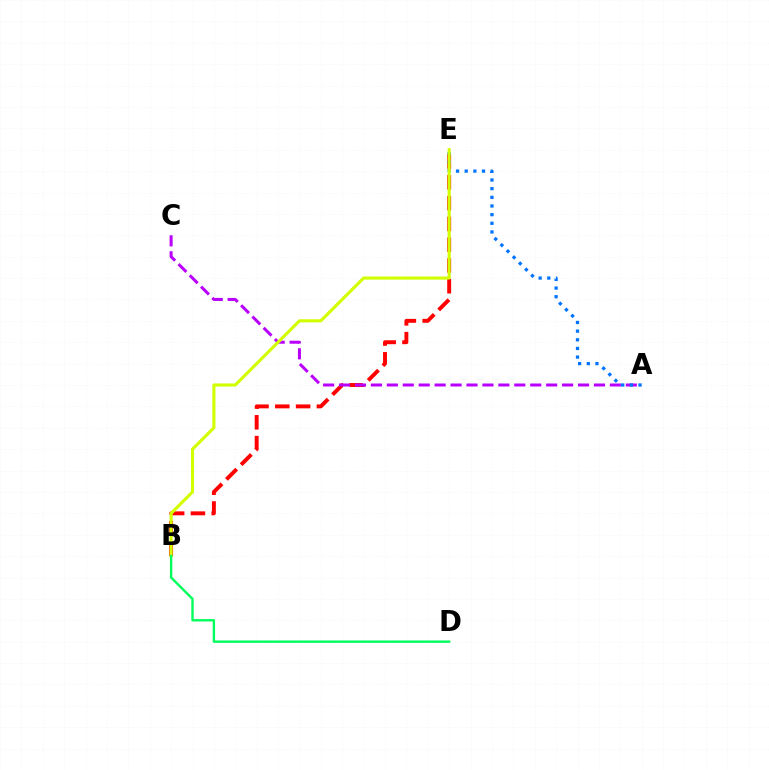{('B', 'E'): [{'color': '#ff0000', 'line_style': 'dashed', 'thickness': 2.82}, {'color': '#d1ff00', 'line_style': 'solid', 'thickness': 2.23}], ('A', 'C'): [{'color': '#b900ff', 'line_style': 'dashed', 'thickness': 2.16}], ('A', 'E'): [{'color': '#0074ff', 'line_style': 'dotted', 'thickness': 2.35}], ('B', 'D'): [{'color': '#00ff5c', 'line_style': 'solid', 'thickness': 1.72}]}